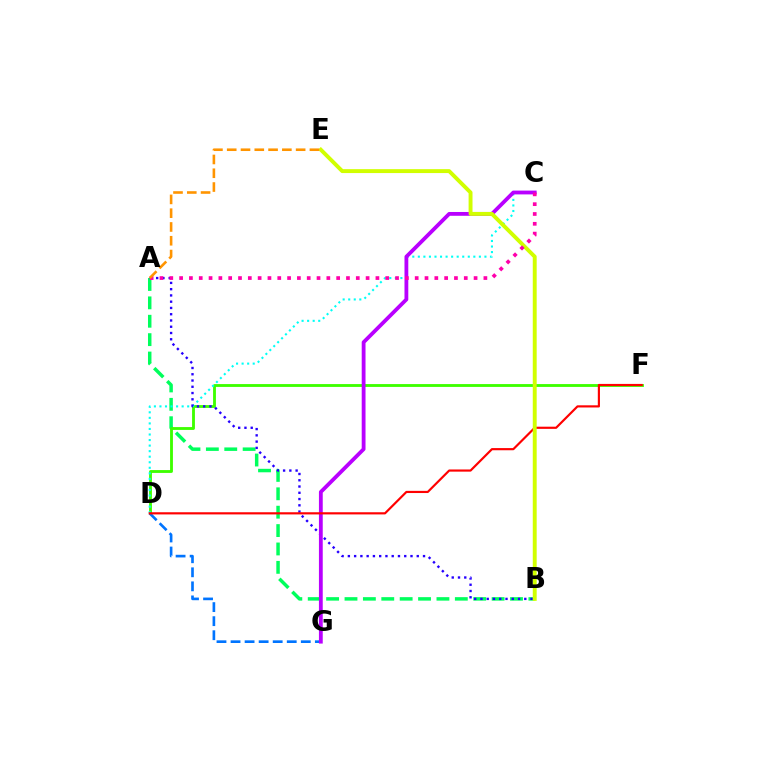{('A', 'B'): [{'color': '#00ff5c', 'line_style': 'dashed', 'thickness': 2.5}, {'color': '#2500ff', 'line_style': 'dotted', 'thickness': 1.7}], ('D', 'F'): [{'color': '#3dff00', 'line_style': 'solid', 'thickness': 2.05}, {'color': '#ff0000', 'line_style': 'solid', 'thickness': 1.56}], ('C', 'D'): [{'color': '#00fff6', 'line_style': 'dotted', 'thickness': 1.51}], ('D', 'G'): [{'color': '#0074ff', 'line_style': 'dashed', 'thickness': 1.91}], ('C', 'G'): [{'color': '#b900ff', 'line_style': 'solid', 'thickness': 2.74}], ('B', 'E'): [{'color': '#d1ff00', 'line_style': 'solid', 'thickness': 2.82}], ('A', 'C'): [{'color': '#ff00ac', 'line_style': 'dotted', 'thickness': 2.67}], ('A', 'E'): [{'color': '#ff9400', 'line_style': 'dashed', 'thickness': 1.87}]}